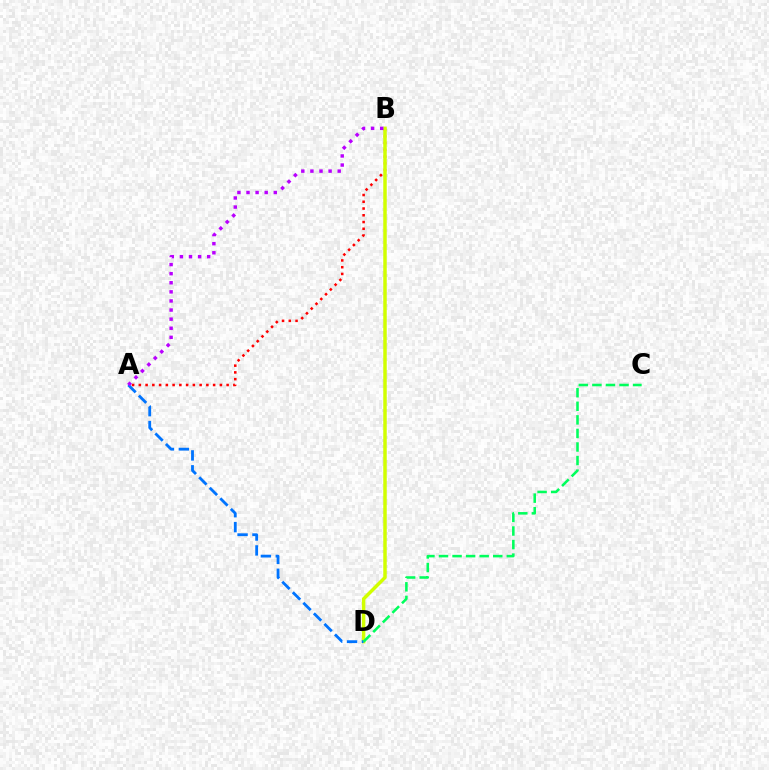{('A', 'B'): [{'color': '#ff0000', 'line_style': 'dotted', 'thickness': 1.83}, {'color': '#b900ff', 'line_style': 'dotted', 'thickness': 2.47}], ('B', 'D'): [{'color': '#d1ff00', 'line_style': 'solid', 'thickness': 2.5}], ('A', 'D'): [{'color': '#0074ff', 'line_style': 'dashed', 'thickness': 2.02}], ('C', 'D'): [{'color': '#00ff5c', 'line_style': 'dashed', 'thickness': 1.84}]}